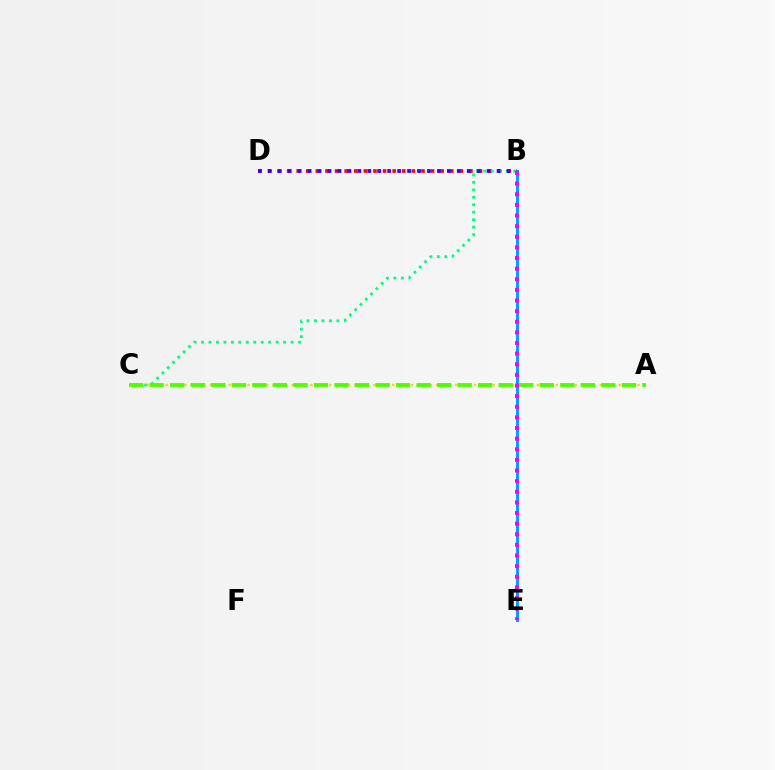{('B', 'E'): [{'color': '#009eff', 'line_style': 'solid', 'thickness': 2.16}, {'color': '#ff00ed', 'line_style': 'dotted', 'thickness': 2.89}], ('B', 'D'): [{'color': '#ff0000', 'line_style': 'dotted', 'thickness': 2.61}, {'color': '#3700ff', 'line_style': 'dotted', 'thickness': 2.7}], ('B', 'C'): [{'color': '#00ff86', 'line_style': 'dotted', 'thickness': 2.03}], ('A', 'C'): [{'color': '#ffd500', 'line_style': 'dotted', 'thickness': 1.71}, {'color': '#4fff00', 'line_style': 'dashed', 'thickness': 2.79}]}